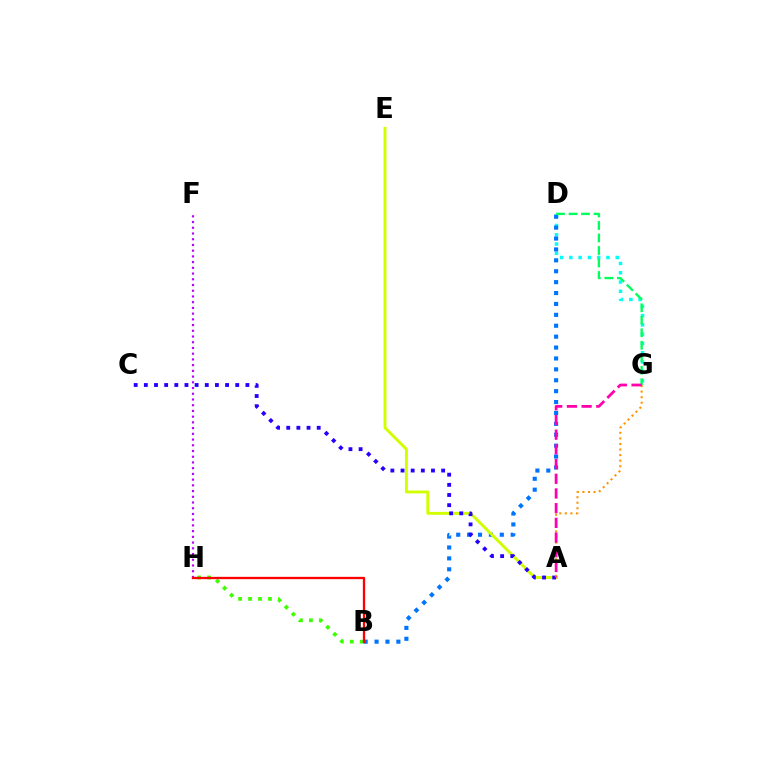{('D', 'G'): [{'color': '#00fff6', 'line_style': 'dotted', 'thickness': 2.52}, {'color': '#00ff5c', 'line_style': 'dashed', 'thickness': 1.7}], ('B', 'D'): [{'color': '#0074ff', 'line_style': 'dotted', 'thickness': 2.96}], ('B', 'H'): [{'color': '#3dff00', 'line_style': 'dotted', 'thickness': 2.7}, {'color': '#ff0000', 'line_style': 'solid', 'thickness': 1.67}], ('A', 'E'): [{'color': '#d1ff00', 'line_style': 'solid', 'thickness': 2.09}], ('A', 'C'): [{'color': '#2500ff', 'line_style': 'dotted', 'thickness': 2.76}], ('F', 'H'): [{'color': '#b900ff', 'line_style': 'dotted', 'thickness': 1.56}], ('A', 'G'): [{'color': '#ff9400', 'line_style': 'dotted', 'thickness': 1.51}, {'color': '#ff00ac', 'line_style': 'dashed', 'thickness': 2.0}]}